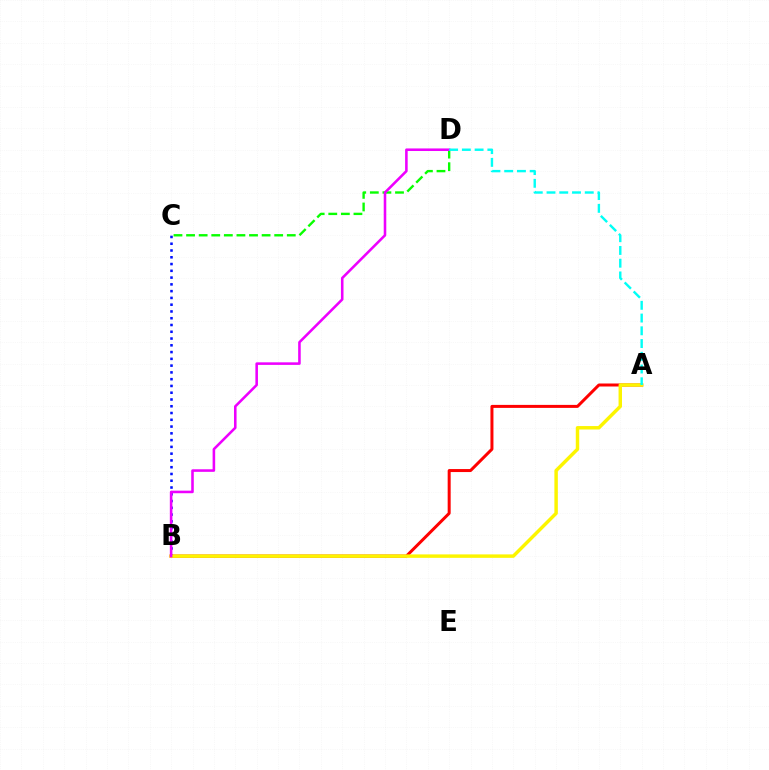{('B', 'C'): [{'color': '#0010ff', 'line_style': 'dotted', 'thickness': 1.84}], ('C', 'D'): [{'color': '#08ff00', 'line_style': 'dashed', 'thickness': 1.71}], ('A', 'B'): [{'color': '#ff0000', 'line_style': 'solid', 'thickness': 2.16}, {'color': '#fcf500', 'line_style': 'solid', 'thickness': 2.48}], ('B', 'D'): [{'color': '#ee00ff', 'line_style': 'solid', 'thickness': 1.85}], ('A', 'D'): [{'color': '#00fff6', 'line_style': 'dashed', 'thickness': 1.73}]}